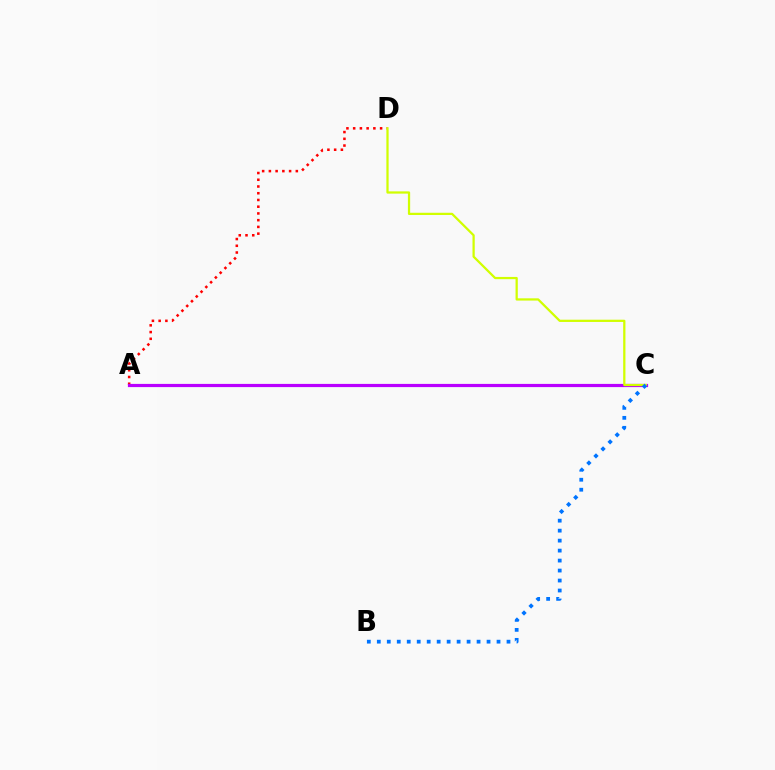{('A', 'C'): [{'color': '#00ff5c', 'line_style': 'dashed', 'thickness': 2.0}, {'color': '#b900ff', 'line_style': 'solid', 'thickness': 2.3}], ('A', 'D'): [{'color': '#ff0000', 'line_style': 'dotted', 'thickness': 1.83}], ('C', 'D'): [{'color': '#d1ff00', 'line_style': 'solid', 'thickness': 1.62}], ('B', 'C'): [{'color': '#0074ff', 'line_style': 'dotted', 'thickness': 2.71}]}